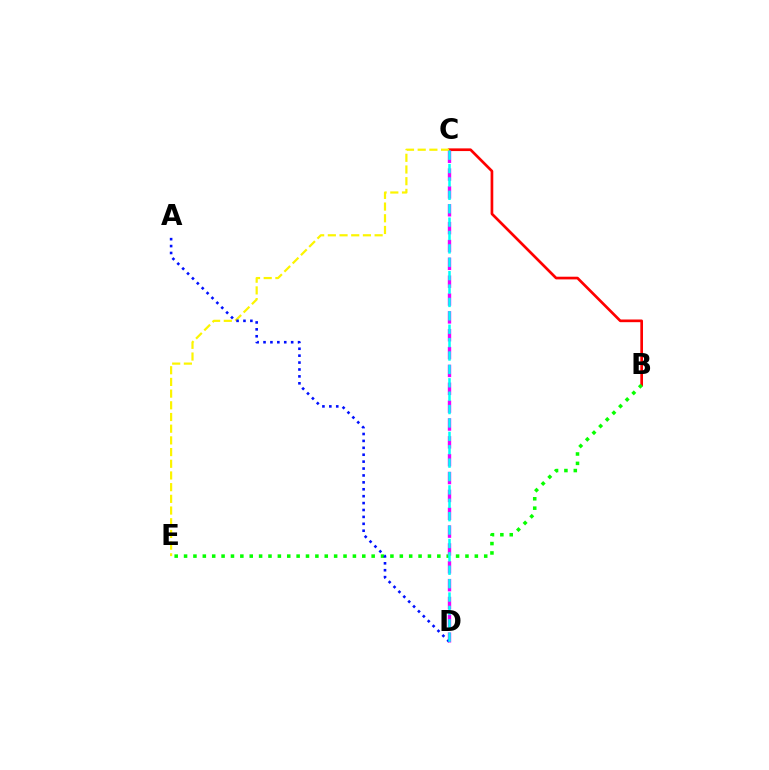{('B', 'C'): [{'color': '#ff0000', 'line_style': 'solid', 'thickness': 1.93}], ('B', 'E'): [{'color': '#08ff00', 'line_style': 'dotted', 'thickness': 2.55}], ('C', 'D'): [{'color': '#ee00ff', 'line_style': 'dashed', 'thickness': 2.43}, {'color': '#00fff6', 'line_style': 'dashed', 'thickness': 1.82}], ('C', 'E'): [{'color': '#fcf500', 'line_style': 'dashed', 'thickness': 1.59}], ('A', 'D'): [{'color': '#0010ff', 'line_style': 'dotted', 'thickness': 1.88}]}